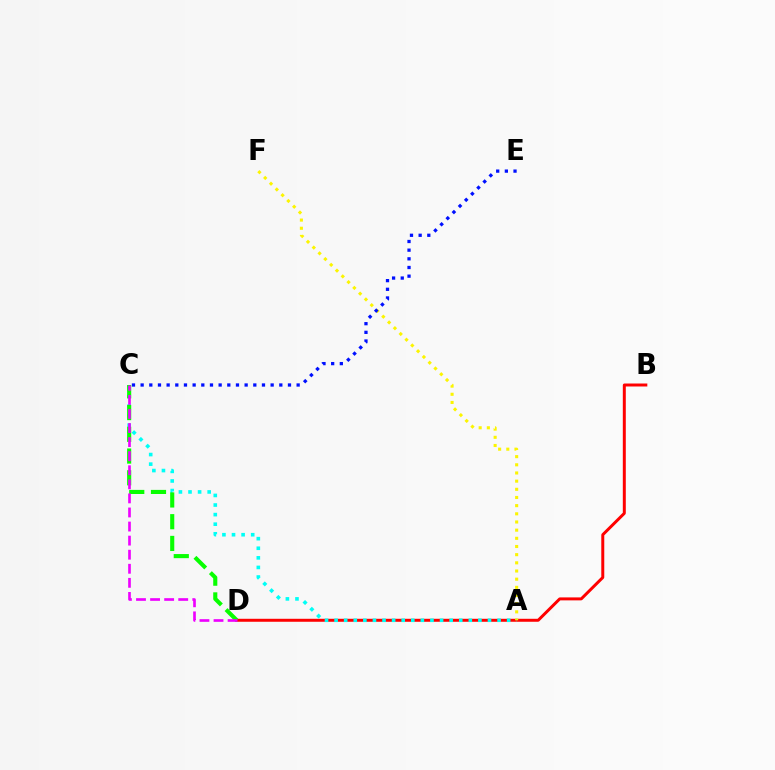{('B', 'D'): [{'color': '#ff0000', 'line_style': 'solid', 'thickness': 2.14}], ('A', 'F'): [{'color': '#fcf500', 'line_style': 'dotted', 'thickness': 2.22}], ('C', 'E'): [{'color': '#0010ff', 'line_style': 'dotted', 'thickness': 2.35}], ('A', 'C'): [{'color': '#00fff6', 'line_style': 'dotted', 'thickness': 2.6}], ('C', 'D'): [{'color': '#08ff00', 'line_style': 'dashed', 'thickness': 2.95}, {'color': '#ee00ff', 'line_style': 'dashed', 'thickness': 1.91}]}